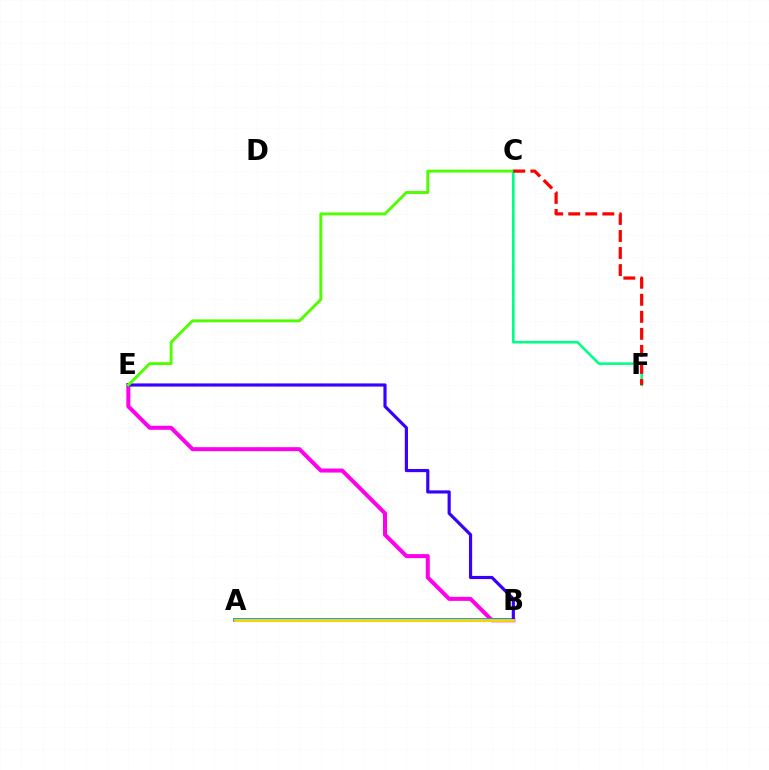{('B', 'E'): [{'color': '#ff00ed', 'line_style': 'solid', 'thickness': 2.88}, {'color': '#3700ff', 'line_style': 'solid', 'thickness': 2.28}], ('A', 'B'): [{'color': '#009eff', 'line_style': 'solid', 'thickness': 2.77}, {'color': '#ffd500', 'line_style': 'solid', 'thickness': 2.06}], ('C', 'E'): [{'color': '#4fff00', 'line_style': 'solid', 'thickness': 2.1}], ('C', 'F'): [{'color': '#00ff86', 'line_style': 'solid', 'thickness': 1.87}, {'color': '#ff0000', 'line_style': 'dashed', 'thickness': 2.31}]}